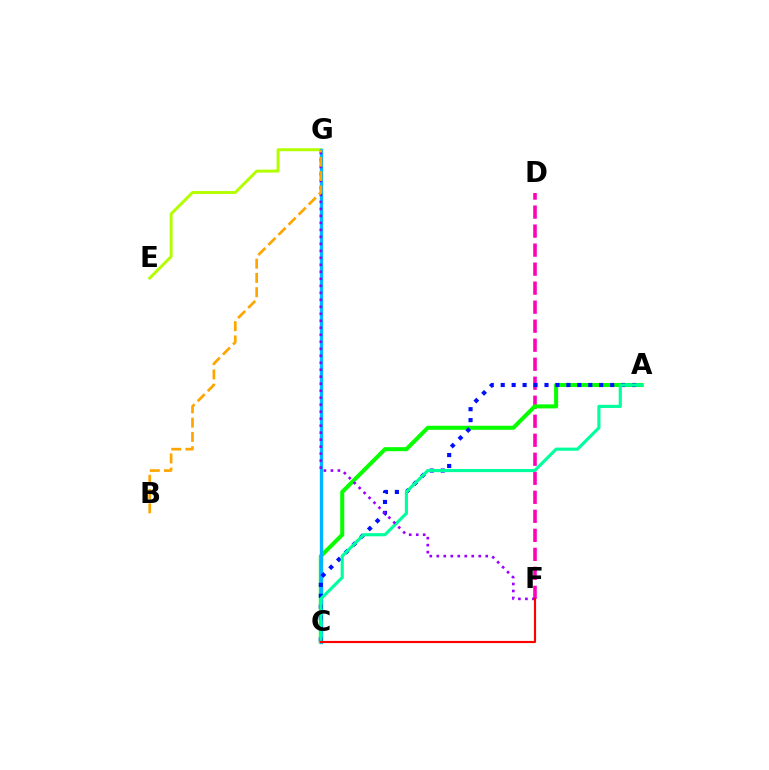{('D', 'F'): [{'color': '#ff00bd', 'line_style': 'dashed', 'thickness': 2.58}], ('E', 'G'): [{'color': '#b3ff00', 'line_style': 'solid', 'thickness': 2.13}], ('A', 'C'): [{'color': '#08ff00', 'line_style': 'solid', 'thickness': 2.91}, {'color': '#0010ff', 'line_style': 'dotted', 'thickness': 2.97}, {'color': '#00ff9d', 'line_style': 'solid', 'thickness': 2.26}], ('C', 'G'): [{'color': '#00b5ff', 'line_style': 'solid', 'thickness': 2.4}], ('F', 'G'): [{'color': '#9b00ff', 'line_style': 'dotted', 'thickness': 1.9}], ('C', 'F'): [{'color': '#ff0000', 'line_style': 'solid', 'thickness': 1.54}], ('B', 'G'): [{'color': '#ffa500', 'line_style': 'dashed', 'thickness': 1.94}]}